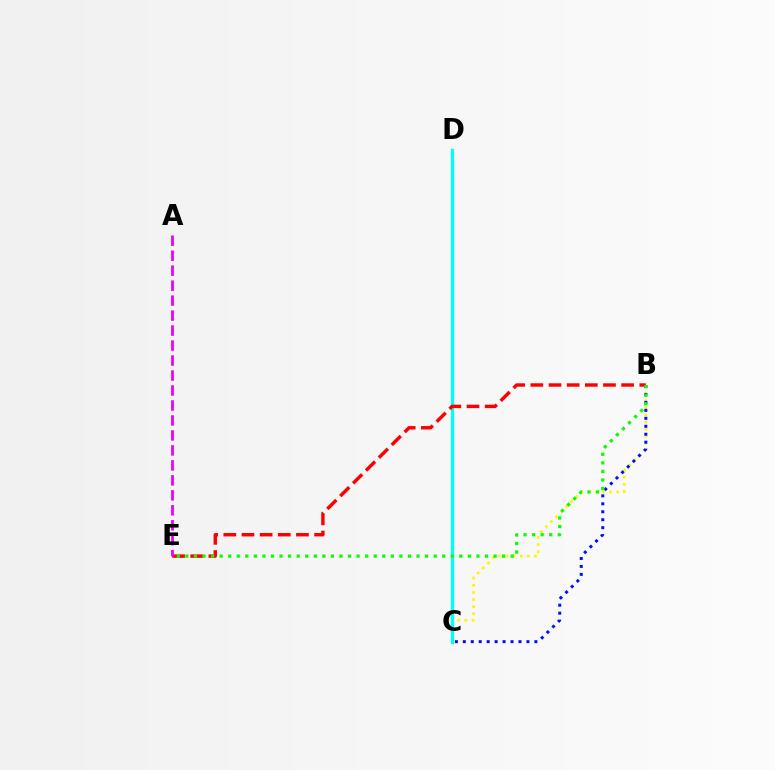{('B', 'C'): [{'color': '#fcf500', 'line_style': 'dotted', 'thickness': 1.94}, {'color': '#0010ff', 'line_style': 'dotted', 'thickness': 2.16}], ('C', 'D'): [{'color': '#00fff6', 'line_style': 'solid', 'thickness': 2.37}], ('B', 'E'): [{'color': '#ff0000', 'line_style': 'dashed', 'thickness': 2.47}, {'color': '#08ff00', 'line_style': 'dotted', 'thickness': 2.33}], ('A', 'E'): [{'color': '#ee00ff', 'line_style': 'dashed', 'thickness': 2.03}]}